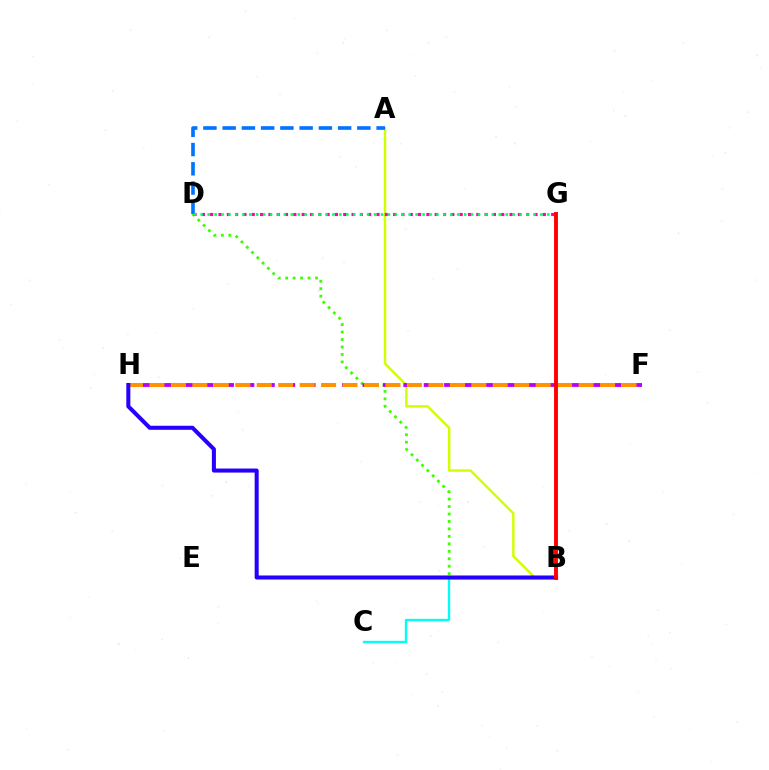{('B', 'C'): [{'color': '#00fff6', 'line_style': 'solid', 'thickness': 1.7}], ('A', 'B'): [{'color': '#d1ff00', 'line_style': 'solid', 'thickness': 1.76}], ('B', 'D'): [{'color': '#3dff00', 'line_style': 'dotted', 'thickness': 2.03}], ('F', 'H'): [{'color': '#b900ff', 'line_style': 'dashed', 'thickness': 2.77}, {'color': '#ff9400', 'line_style': 'dashed', 'thickness': 2.91}], ('A', 'D'): [{'color': '#0074ff', 'line_style': 'dashed', 'thickness': 2.61}], ('D', 'G'): [{'color': '#ff00ac', 'line_style': 'dotted', 'thickness': 2.26}, {'color': '#00ff5c', 'line_style': 'dotted', 'thickness': 1.88}], ('B', 'H'): [{'color': '#2500ff', 'line_style': 'solid', 'thickness': 2.91}], ('B', 'G'): [{'color': '#ff0000', 'line_style': 'solid', 'thickness': 2.8}]}